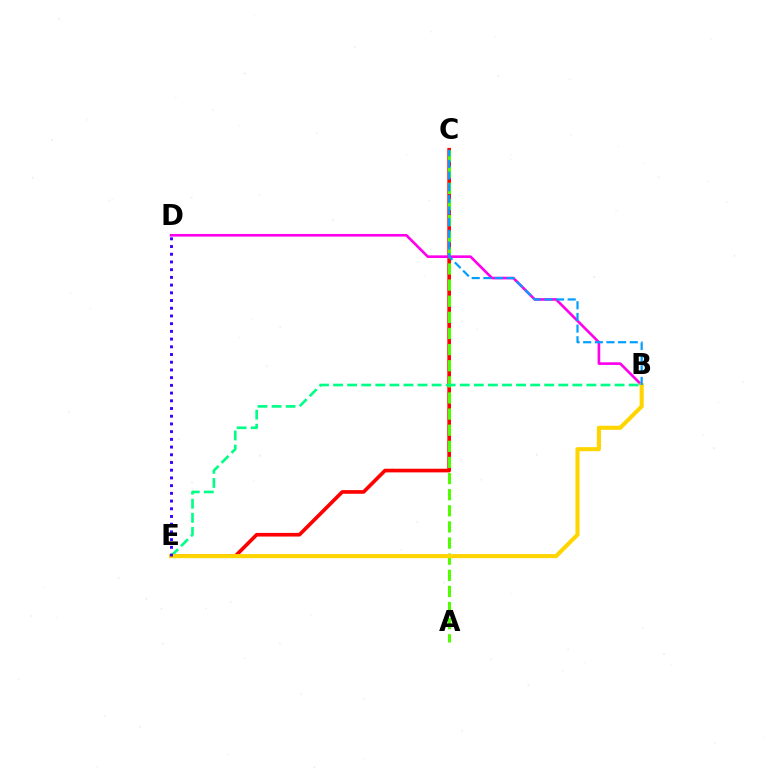{('C', 'E'): [{'color': '#ff0000', 'line_style': 'solid', 'thickness': 2.63}], ('A', 'C'): [{'color': '#4fff00', 'line_style': 'dashed', 'thickness': 2.19}], ('B', 'D'): [{'color': '#ff00ed', 'line_style': 'solid', 'thickness': 1.9}], ('B', 'E'): [{'color': '#00ff86', 'line_style': 'dashed', 'thickness': 1.91}, {'color': '#ffd500', 'line_style': 'solid', 'thickness': 2.95}], ('B', 'C'): [{'color': '#009eff', 'line_style': 'dashed', 'thickness': 1.58}], ('D', 'E'): [{'color': '#3700ff', 'line_style': 'dotted', 'thickness': 2.1}]}